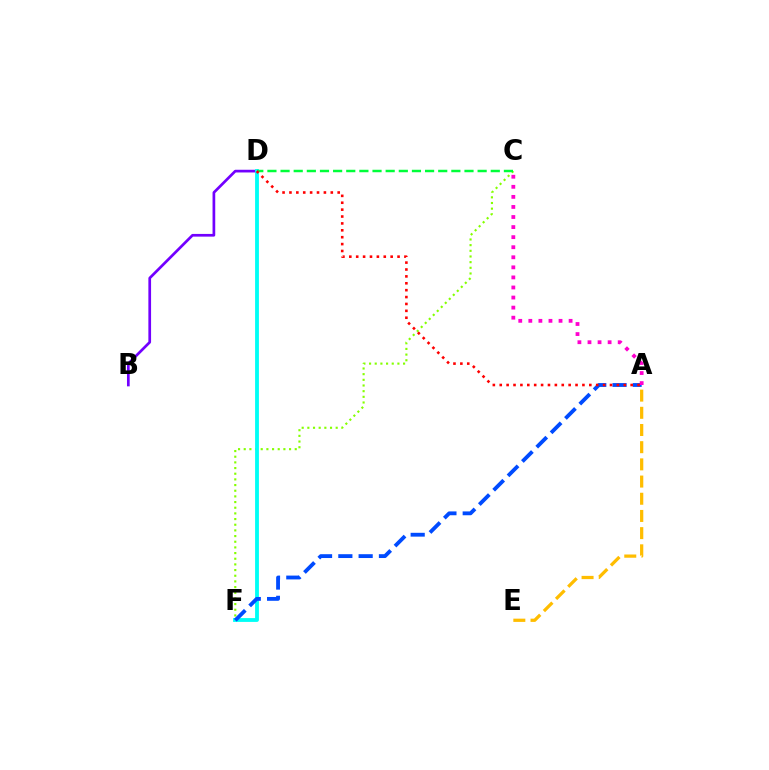{('C', 'F'): [{'color': '#84ff00', 'line_style': 'dotted', 'thickness': 1.54}], ('B', 'D'): [{'color': '#7200ff', 'line_style': 'solid', 'thickness': 1.95}], ('D', 'F'): [{'color': '#00fff6', 'line_style': 'solid', 'thickness': 2.75}], ('A', 'F'): [{'color': '#004bff', 'line_style': 'dashed', 'thickness': 2.76}], ('C', 'D'): [{'color': '#00ff39', 'line_style': 'dashed', 'thickness': 1.78}], ('A', 'C'): [{'color': '#ff00cf', 'line_style': 'dotted', 'thickness': 2.74}], ('A', 'E'): [{'color': '#ffbd00', 'line_style': 'dashed', 'thickness': 2.34}], ('A', 'D'): [{'color': '#ff0000', 'line_style': 'dotted', 'thickness': 1.87}]}